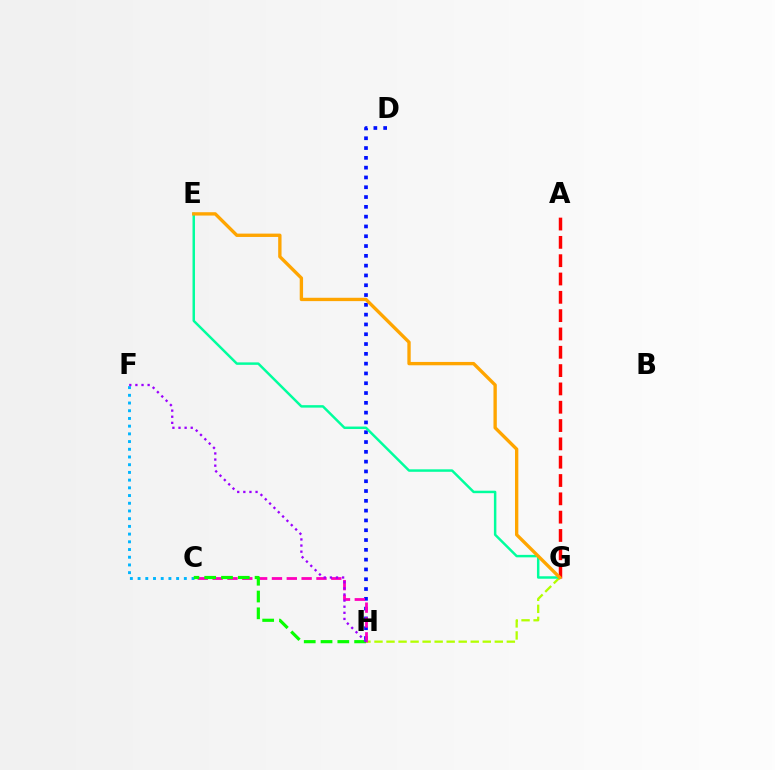{('G', 'H'): [{'color': '#b3ff00', 'line_style': 'dashed', 'thickness': 1.63}], ('C', 'F'): [{'color': '#00b5ff', 'line_style': 'dotted', 'thickness': 2.09}], ('A', 'G'): [{'color': '#ff0000', 'line_style': 'dashed', 'thickness': 2.49}], ('D', 'H'): [{'color': '#0010ff', 'line_style': 'dotted', 'thickness': 2.66}], ('C', 'H'): [{'color': '#ff00bd', 'line_style': 'dashed', 'thickness': 2.02}, {'color': '#08ff00', 'line_style': 'dashed', 'thickness': 2.28}], ('E', 'G'): [{'color': '#00ff9d', 'line_style': 'solid', 'thickness': 1.78}, {'color': '#ffa500', 'line_style': 'solid', 'thickness': 2.41}], ('F', 'H'): [{'color': '#9b00ff', 'line_style': 'dotted', 'thickness': 1.66}]}